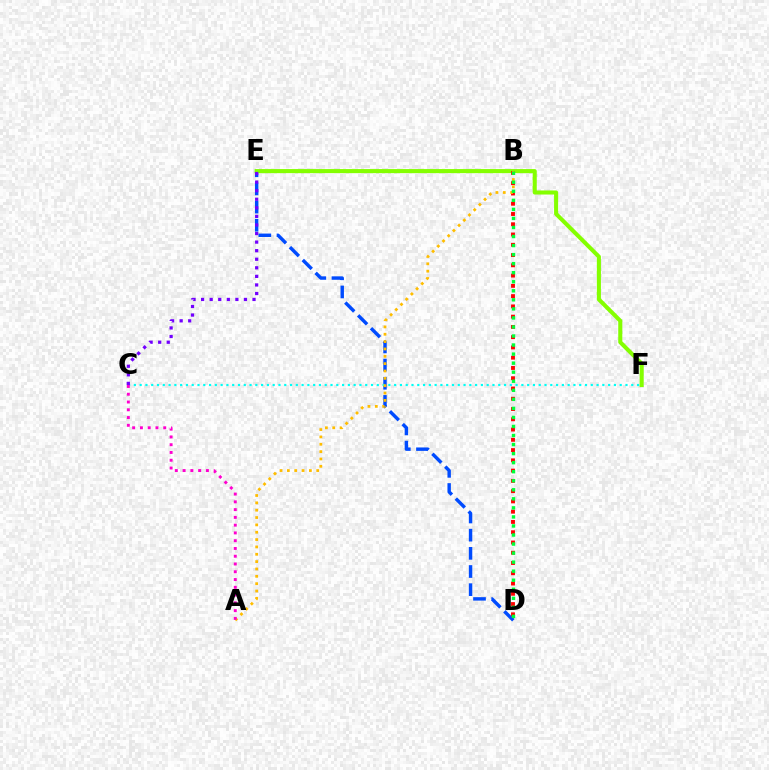{('D', 'E'): [{'color': '#004bff', 'line_style': 'dashed', 'thickness': 2.47}], ('E', 'F'): [{'color': '#84ff00', 'line_style': 'solid', 'thickness': 2.93}], ('B', 'D'): [{'color': '#ff0000', 'line_style': 'dotted', 'thickness': 2.79}, {'color': '#00ff39', 'line_style': 'dotted', 'thickness': 2.46}], ('C', 'F'): [{'color': '#00fff6', 'line_style': 'dotted', 'thickness': 1.57}], ('A', 'B'): [{'color': '#ffbd00', 'line_style': 'dotted', 'thickness': 2.0}], ('C', 'E'): [{'color': '#7200ff', 'line_style': 'dotted', 'thickness': 2.33}], ('A', 'C'): [{'color': '#ff00cf', 'line_style': 'dotted', 'thickness': 2.11}]}